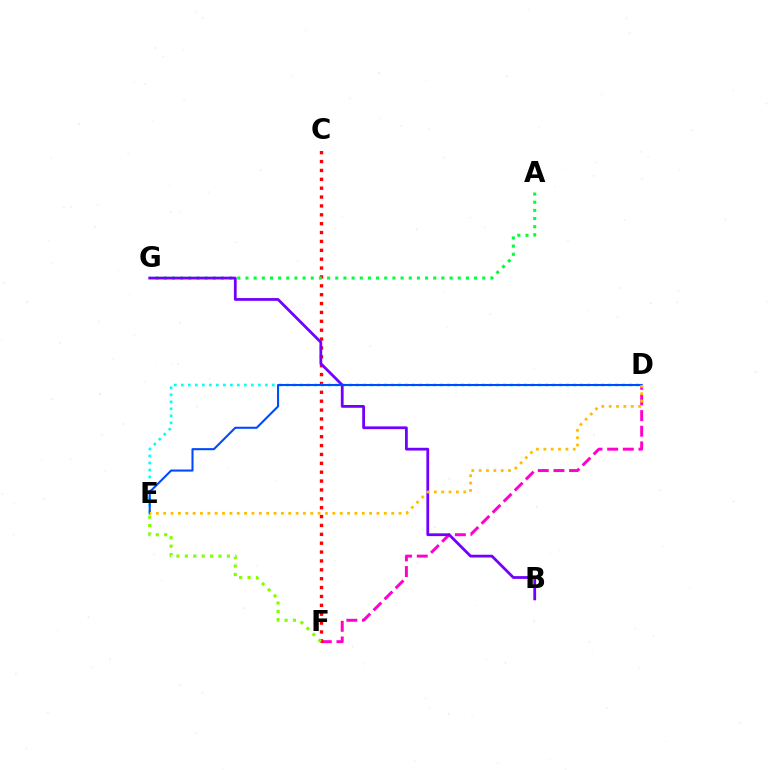{('D', 'F'): [{'color': '#ff00cf', 'line_style': 'dashed', 'thickness': 2.13}], ('C', 'F'): [{'color': '#ff0000', 'line_style': 'dotted', 'thickness': 2.41}], ('A', 'G'): [{'color': '#00ff39', 'line_style': 'dotted', 'thickness': 2.22}], ('D', 'E'): [{'color': '#00fff6', 'line_style': 'dotted', 'thickness': 1.9}, {'color': '#004bff', 'line_style': 'solid', 'thickness': 1.5}, {'color': '#ffbd00', 'line_style': 'dotted', 'thickness': 2.0}], ('B', 'G'): [{'color': '#7200ff', 'line_style': 'solid', 'thickness': 2.0}], ('E', 'F'): [{'color': '#84ff00', 'line_style': 'dotted', 'thickness': 2.28}]}